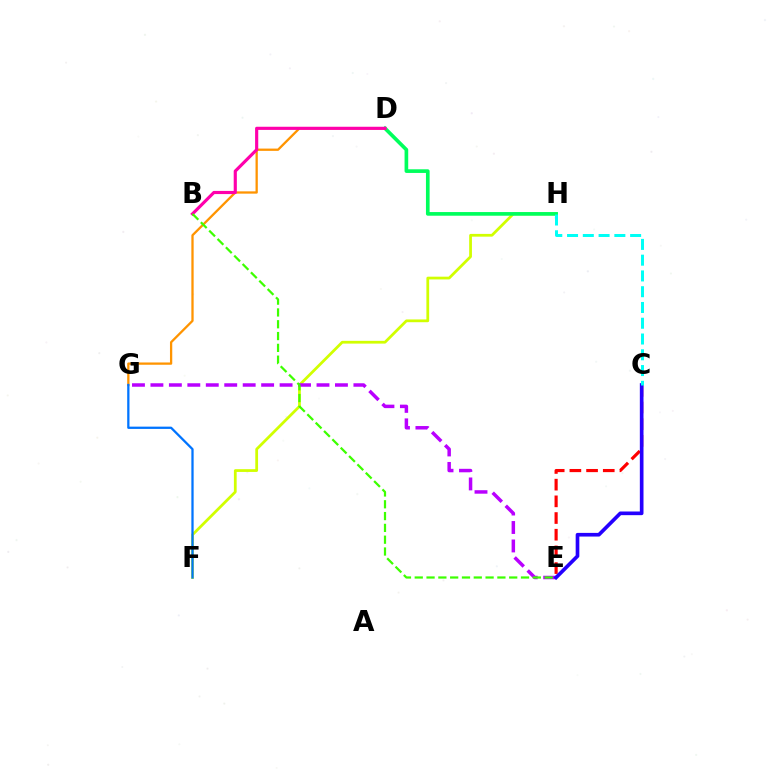{('F', 'H'): [{'color': '#d1ff00', 'line_style': 'solid', 'thickness': 1.99}], ('C', 'E'): [{'color': '#ff0000', 'line_style': 'dashed', 'thickness': 2.27}, {'color': '#2500ff', 'line_style': 'solid', 'thickness': 2.64}], ('D', 'H'): [{'color': '#00ff5c', 'line_style': 'solid', 'thickness': 2.63}], ('E', 'G'): [{'color': '#b900ff', 'line_style': 'dashed', 'thickness': 2.51}], ('D', 'G'): [{'color': '#ff9400', 'line_style': 'solid', 'thickness': 1.65}], ('B', 'D'): [{'color': '#ff00ac', 'line_style': 'solid', 'thickness': 2.27}], ('C', 'H'): [{'color': '#00fff6', 'line_style': 'dashed', 'thickness': 2.14}], ('F', 'G'): [{'color': '#0074ff', 'line_style': 'solid', 'thickness': 1.64}], ('B', 'E'): [{'color': '#3dff00', 'line_style': 'dashed', 'thickness': 1.6}]}